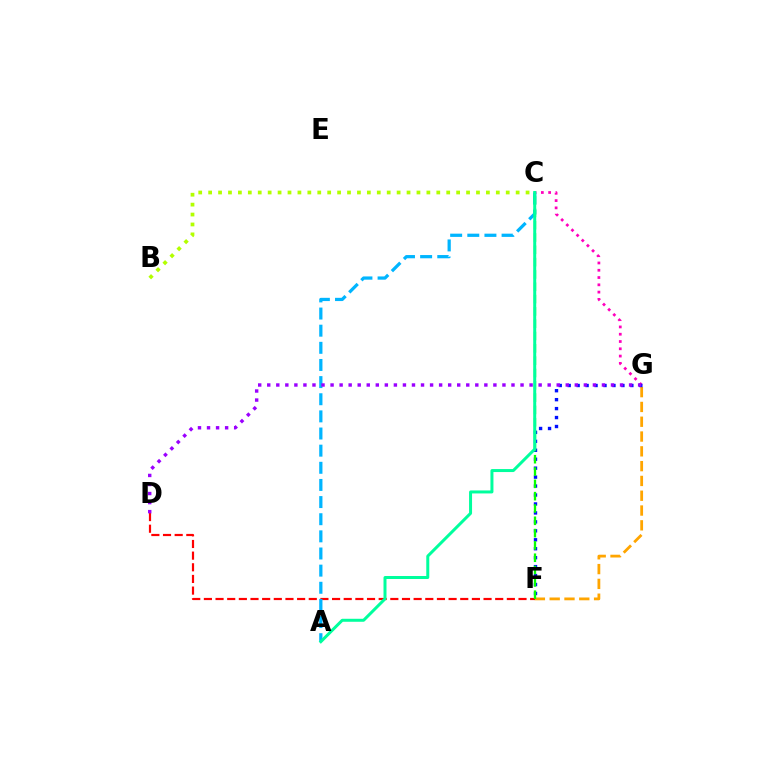{('C', 'G'): [{'color': '#ff00bd', 'line_style': 'dotted', 'thickness': 1.98}], ('F', 'G'): [{'color': '#ffa500', 'line_style': 'dashed', 'thickness': 2.01}, {'color': '#0010ff', 'line_style': 'dotted', 'thickness': 2.43}], ('D', 'F'): [{'color': '#ff0000', 'line_style': 'dashed', 'thickness': 1.58}], ('A', 'C'): [{'color': '#00b5ff', 'line_style': 'dashed', 'thickness': 2.33}, {'color': '#00ff9d', 'line_style': 'solid', 'thickness': 2.16}], ('D', 'G'): [{'color': '#9b00ff', 'line_style': 'dotted', 'thickness': 2.46}], ('C', 'F'): [{'color': '#08ff00', 'line_style': 'dashed', 'thickness': 1.67}], ('B', 'C'): [{'color': '#b3ff00', 'line_style': 'dotted', 'thickness': 2.7}]}